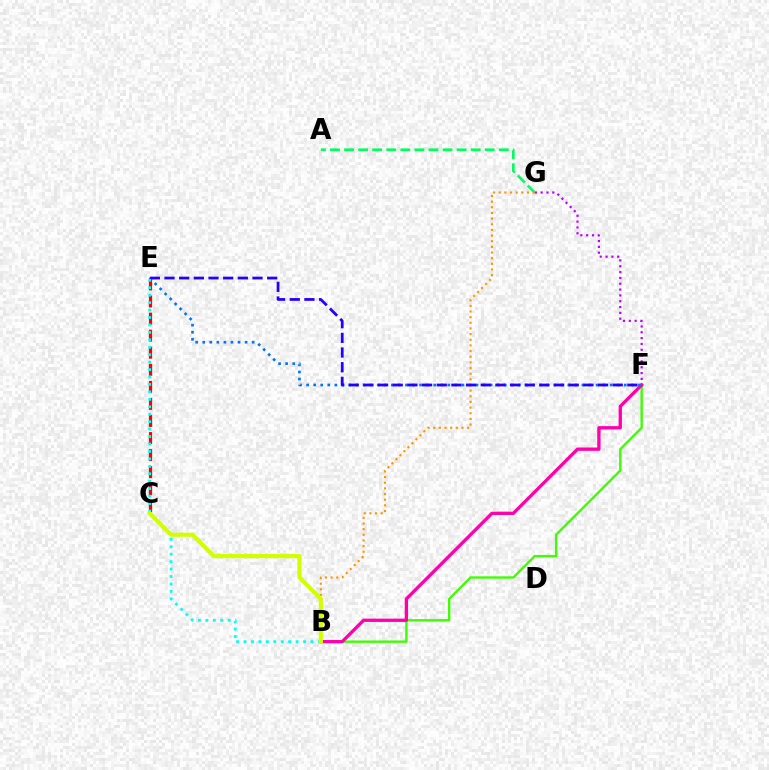{('B', 'F'): [{'color': '#3dff00', 'line_style': 'solid', 'thickness': 1.7}, {'color': '#ff00ac', 'line_style': 'solid', 'thickness': 2.38}], ('F', 'G'): [{'color': '#b900ff', 'line_style': 'dotted', 'thickness': 1.58}], ('C', 'E'): [{'color': '#ff0000', 'line_style': 'dashed', 'thickness': 2.32}], ('A', 'G'): [{'color': '#00ff5c', 'line_style': 'dashed', 'thickness': 1.91}], ('E', 'F'): [{'color': '#0074ff', 'line_style': 'dotted', 'thickness': 1.92}, {'color': '#2500ff', 'line_style': 'dashed', 'thickness': 1.99}], ('B', 'G'): [{'color': '#ff9400', 'line_style': 'dotted', 'thickness': 1.54}], ('B', 'E'): [{'color': '#00fff6', 'line_style': 'dotted', 'thickness': 2.02}], ('B', 'C'): [{'color': '#d1ff00', 'line_style': 'solid', 'thickness': 2.98}]}